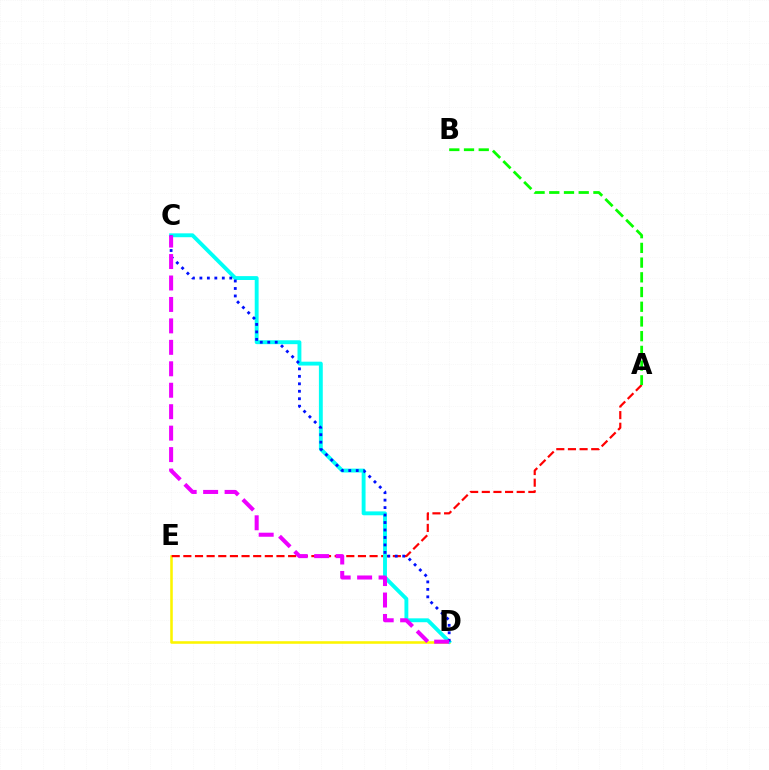{('D', 'E'): [{'color': '#fcf500', 'line_style': 'solid', 'thickness': 1.85}], ('A', 'E'): [{'color': '#ff0000', 'line_style': 'dashed', 'thickness': 1.58}], ('C', 'D'): [{'color': '#00fff6', 'line_style': 'solid', 'thickness': 2.79}, {'color': '#0010ff', 'line_style': 'dotted', 'thickness': 2.03}, {'color': '#ee00ff', 'line_style': 'dashed', 'thickness': 2.91}], ('A', 'B'): [{'color': '#08ff00', 'line_style': 'dashed', 'thickness': 2.0}]}